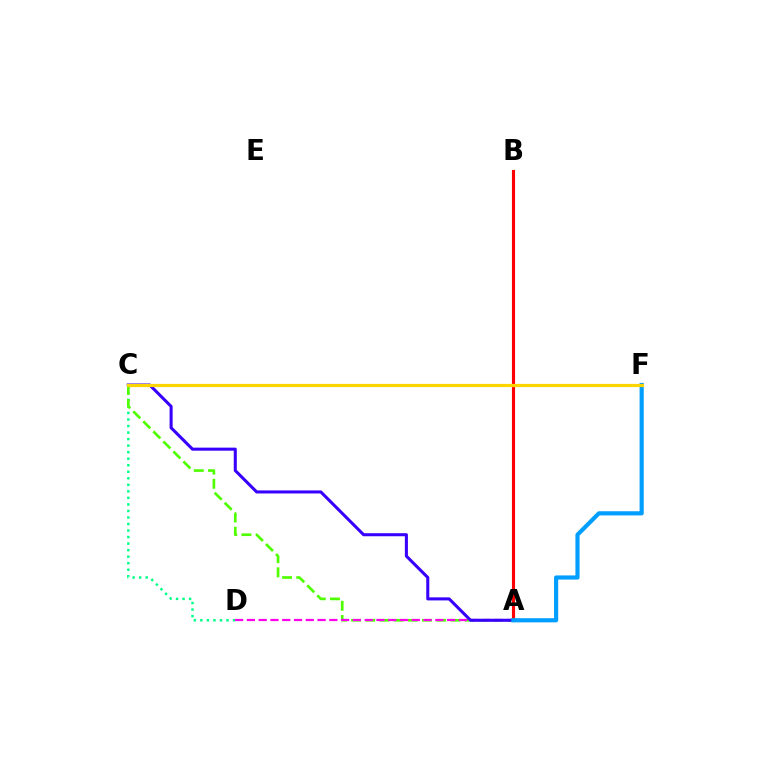{('C', 'D'): [{'color': '#00ff86', 'line_style': 'dotted', 'thickness': 1.77}], ('A', 'B'): [{'color': '#ff0000', 'line_style': 'solid', 'thickness': 2.25}], ('A', 'C'): [{'color': '#4fff00', 'line_style': 'dashed', 'thickness': 1.93}, {'color': '#3700ff', 'line_style': 'solid', 'thickness': 2.2}], ('A', 'D'): [{'color': '#ff00ed', 'line_style': 'dashed', 'thickness': 1.6}], ('A', 'F'): [{'color': '#009eff', 'line_style': 'solid', 'thickness': 2.99}], ('C', 'F'): [{'color': '#ffd500', 'line_style': 'solid', 'thickness': 2.32}]}